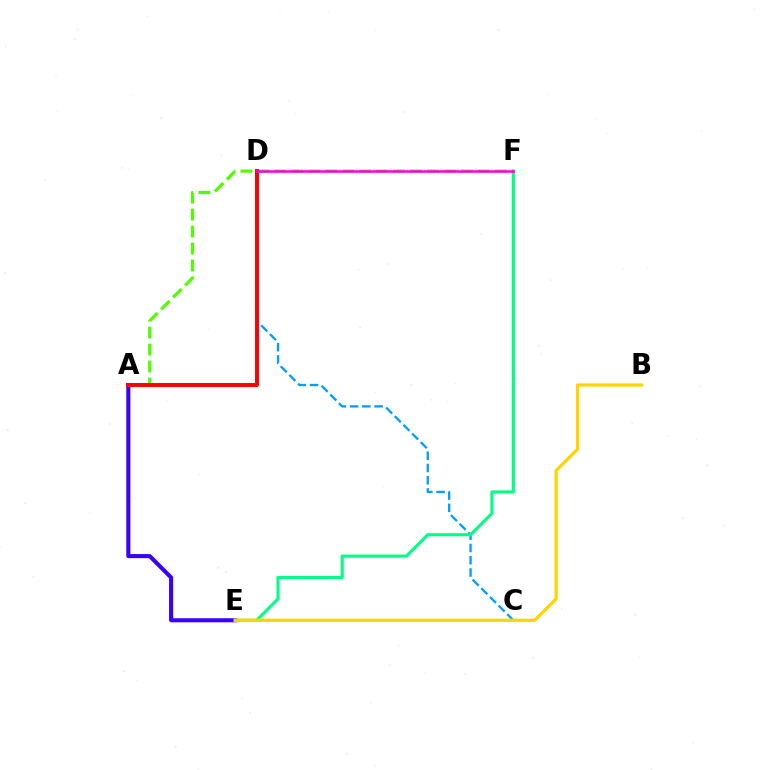{('C', 'D'): [{'color': '#009eff', 'line_style': 'dashed', 'thickness': 1.66}], ('A', 'E'): [{'color': '#3700ff', 'line_style': 'solid', 'thickness': 2.93}], ('A', 'F'): [{'color': '#4fff00', 'line_style': 'dashed', 'thickness': 2.3}], ('A', 'D'): [{'color': '#ff0000', 'line_style': 'solid', 'thickness': 2.84}], ('E', 'F'): [{'color': '#00ff86', 'line_style': 'solid', 'thickness': 2.23}], ('D', 'F'): [{'color': '#ff00ed', 'line_style': 'solid', 'thickness': 1.85}], ('B', 'E'): [{'color': '#ffd500', 'line_style': 'solid', 'thickness': 2.35}]}